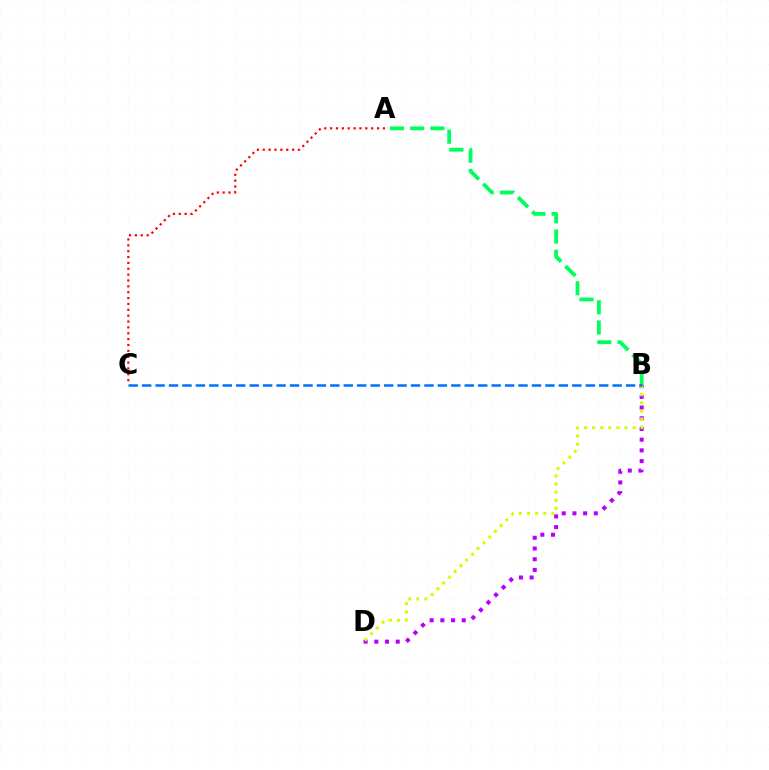{('A', 'C'): [{'color': '#ff0000', 'line_style': 'dotted', 'thickness': 1.59}], ('B', 'D'): [{'color': '#b900ff', 'line_style': 'dotted', 'thickness': 2.91}, {'color': '#d1ff00', 'line_style': 'dotted', 'thickness': 2.21}], ('A', 'B'): [{'color': '#00ff5c', 'line_style': 'dashed', 'thickness': 2.74}], ('B', 'C'): [{'color': '#0074ff', 'line_style': 'dashed', 'thickness': 1.83}]}